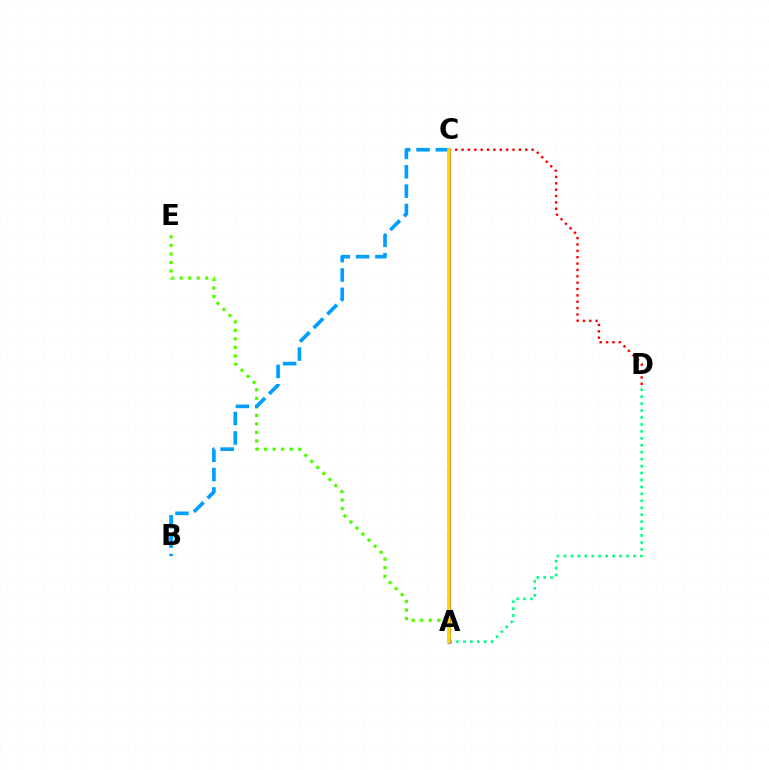{('A', 'C'): [{'color': '#ff00ed', 'line_style': 'dashed', 'thickness': 1.72}, {'color': '#3700ff', 'line_style': 'solid', 'thickness': 2.3}, {'color': '#ffd500', 'line_style': 'solid', 'thickness': 2.53}], ('A', 'D'): [{'color': '#00ff86', 'line_style': 'dotted', 'thickness': 1.89}], ('A', 'E'): [{'color': '#4fff00', 'line_style': 'dotted', 'thickness': 2.32}], ('C', 'D'): [{'color': '#ff0000', 'line_style': 'dotted', 'thickness': 1.73}], ('B', 'C'): [{'color': '#009eff', 'line_style': 'dashed', 'thickness': 2.63}]}